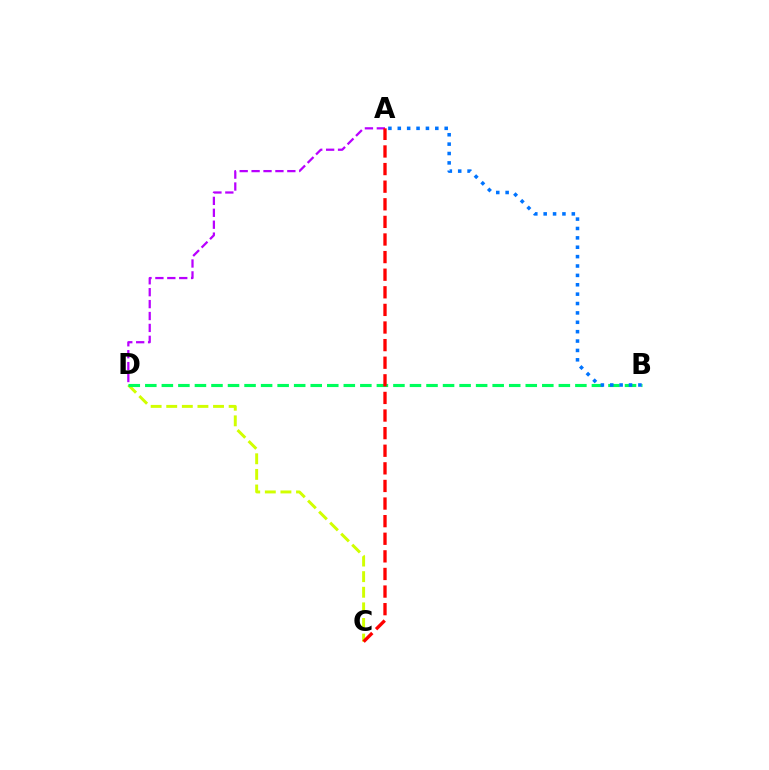{('C', 'D'): [{'color': '#d1ff00', 'line_style': 'dashed', 'thickness': 2.12}], ('B', 'D'): [{'color': '#00ff5c', 'line_style': 'dashed', 'thickness': 2.25}], ('A', 'B'): [{'color': '#0074ff', 'line_style': 'dotted', 'thickness': 2.55}], ('A', 'D'): [{'color': '#b900ff', 'line_style': 'dashed', 'thickness': 1.62}], ('A', 'C'): [{'color': '#ff0000', 'line_style': 'dashed', 'thickness': 2.39}]}